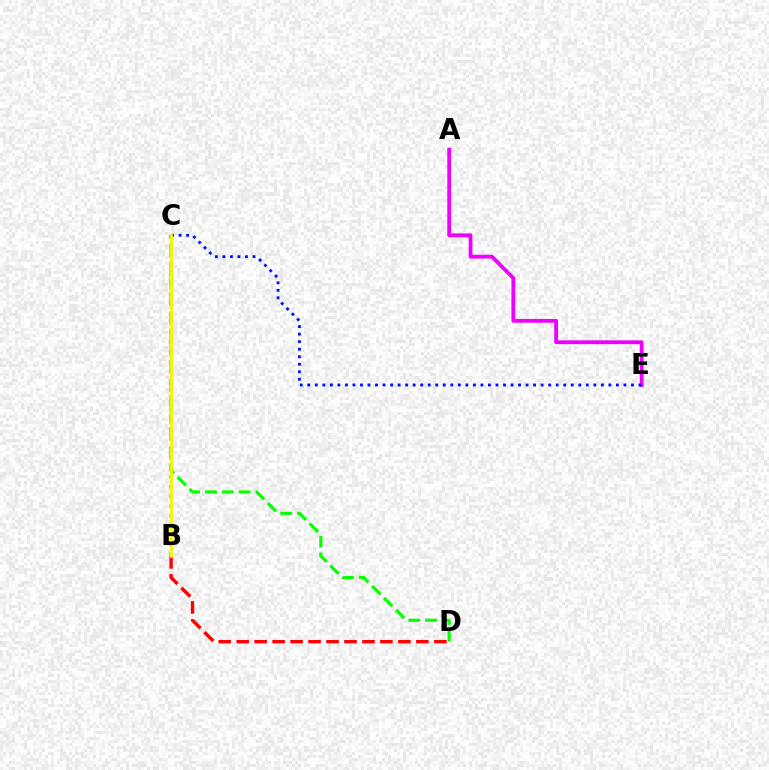{('C', 'D'): [{'color': '#08ff00', 'line_style': 'dashed', 'thickness': 2.28}], ('B', 'D'): [{'color': '#ff0000', 'line_style': 'dashed', 'thickness': 2.44}], ('B', 'C'): [{'color': '#00fff6', 'line_style': 'dotted', 'thickness': 2.62}, {'color': '#fcf500', 'line_style': 'solid', 'thickness': 2.02}], ('A', 'E'): [{'color': '#ee00ff', 'line_style': 'solid', 'thickness': 2.73}], ('C', 'E'): [{'color': '#0010ff', 'line_style': 'dotted', 'thickness': 2.05}]}